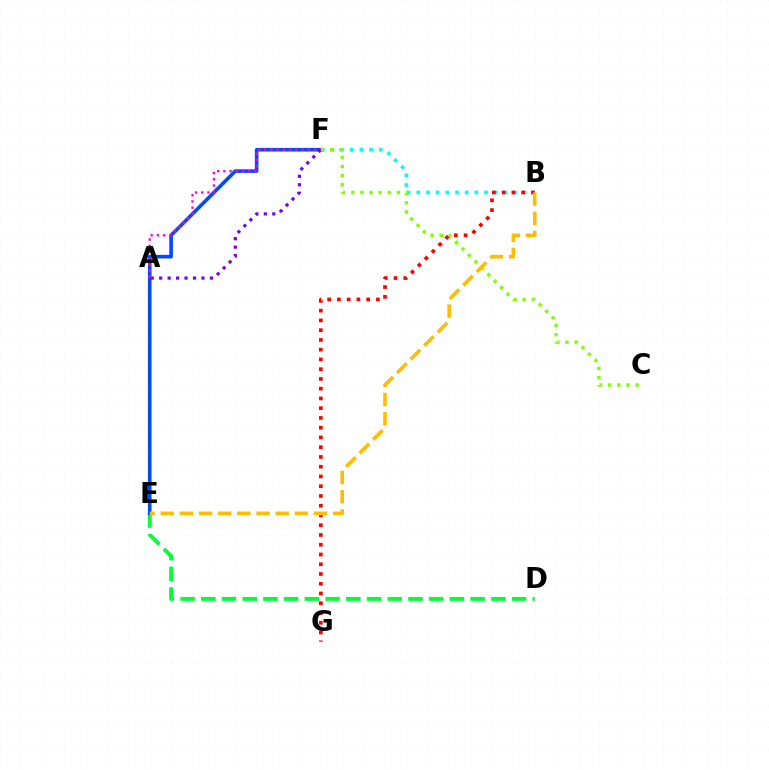{('D', 'E'): [{'color': '#00ff39', 'line_style': 'dashed', 'thickness': 2.81}], ('B', 'F'): [{'color': '#00fff6', 'line_style': 'dotted', 'thickness': 2.63}], ('E', 'F'): [{'color': '#004bff', 'line_style': 'solid', 'thickness': 2.61}], ('A', 'F'): [{'color': '#7200ff', 'line_style': 'dotted', 'thickness': 2.3}, {'color': '#ff00cf', 'line_style': 'dotted', 'thickness': 1.69}], ('C', 'F'): [{'color': '#84ff00', 'line_style': 'dotted', 'thickness': 2.48}], ('B', 'G'): [{'color': '#ff0000', 'line_style': 'dotted', 'thickness': 2.65}], ('B', 'E'): [{'color': '#ffbd00', 'line_style': 'dashed', 'thickness': 2.6}]}